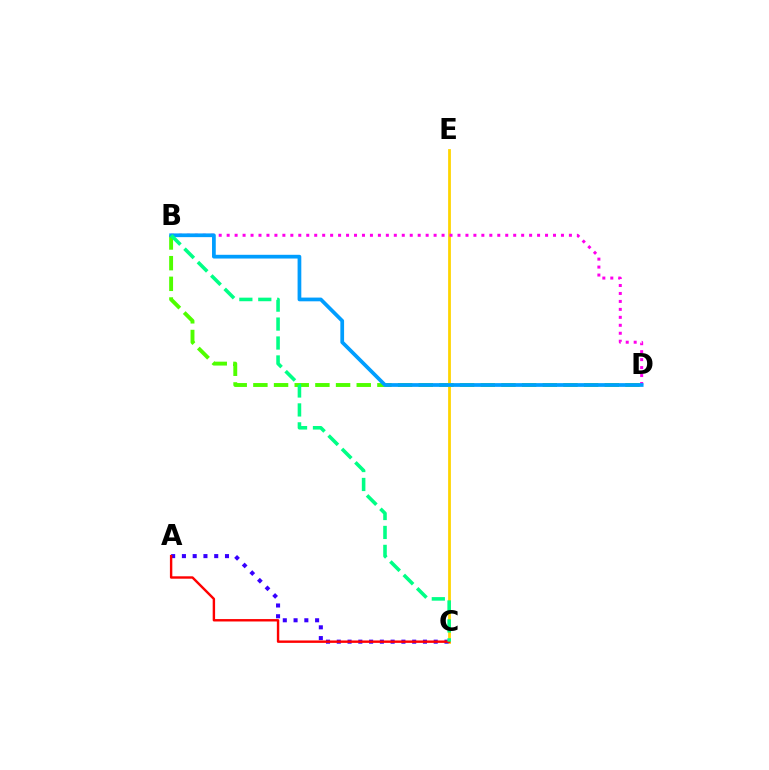{('B', 'D'): [{'color': '#4fff00', 'line_style': 'dashed', 'thickness': 2.81}, {'color': '#ff00ed', 'line_style': 'dotted', 'thickness': 2.16}, {'color': '#009eff', 'line_style': 'solid', 'thickness': 2.68}], ('C', 'E'): [{'color': '#ffd500', 'line_style': 'solid', 'thickness': 1.99}], ('A', 'C'): [{'color': '#3700ff', 'line_style': 'dotted', 'thickness': 2.93}, {'color': '#ff0000', 'line_style': 'solid', 'thickness': 1.73}], ('B', 'C'): [{'color': '#00ff86', 'line_style': 'dashed', 'thickness': 2.57}]}